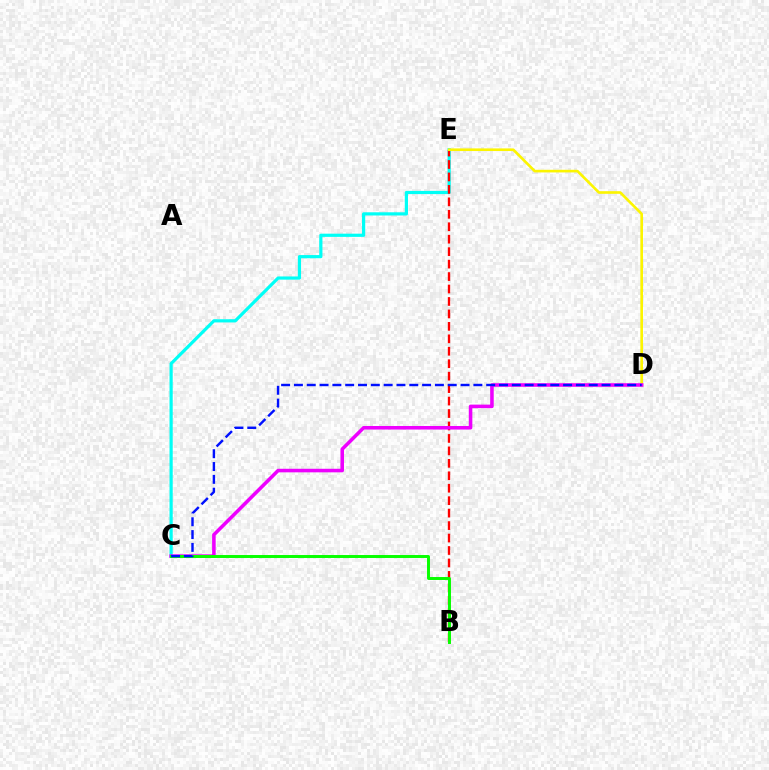{('C', 'E'): [{'color': '#00fff6', 'line_style': 'solid', 'thickness': 2.3}], ('B', 'E'): [{'color': '#ff0000', 'line_style': 'dashed', 'thickness': 1.69}], ('D', 'E'): [{'color': '#fcf500', 'line_style': 'solid', 'thickness': 1.9}], ('C', 'D'): [{'color': '#ee00ff', 'line_style': 'solid', 'thickness': 2.56}, {'color': '#0010ff', 'line_style': 'dashed', 'thickness': 1.74}], ('B', 'C'): [{'color': '#08ff00', 'line_style': 'solid', 'thickness': 2.13}]}